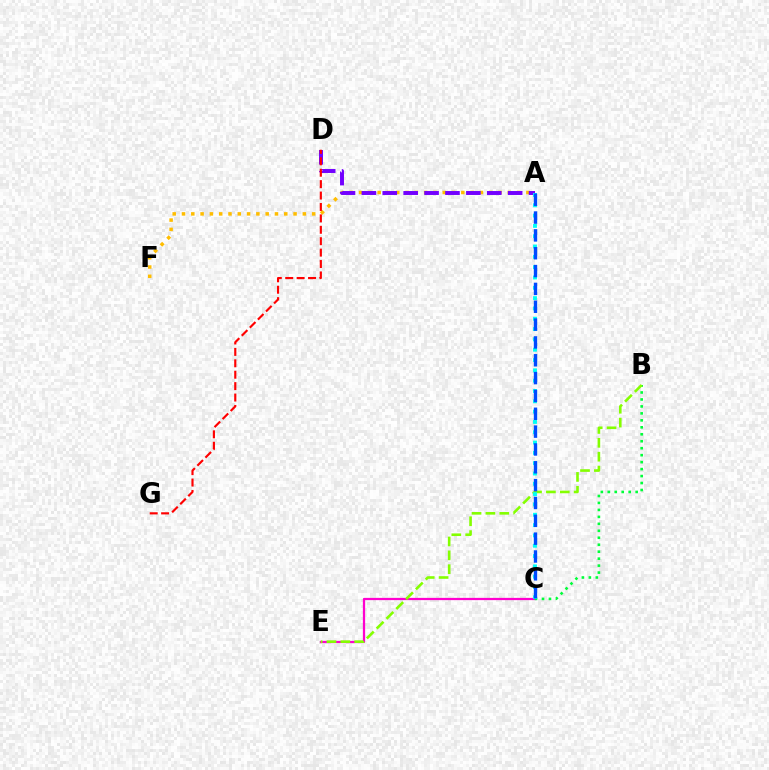{('C', 'E'): [{'color': '#ff00cf', 'line_style': 'solid', 'thickness': 1.62}], ('B', 'C'): [{'color': '#00ff39', 'line_style': 'dotted', 'thickness': 1.89}], ('A', 'F'): [{'color': '#ffbd00', 'line_style': 'dotted', 'thickness': 2.53}], ('B', 'E'): [{'color': '#84ff00', 'line_style': 'dashed', 'thickness': 1.88}], ('A', 'D'): [{'color': '#7200ff', 'line_style': 'dashed', 'thickness': 2.84}], ('A', 'C'): [{'color': '#00fff6', 'line_style': 'dotted', 'thickness': 2.8}, {'color': '#004bff', 'line_style': 'dashed', 'thickness': 2.42}], ('D', 'G'): [{'color': '#ff0000', 'line_style': 'dashed', 'thickness': 1.55}]}